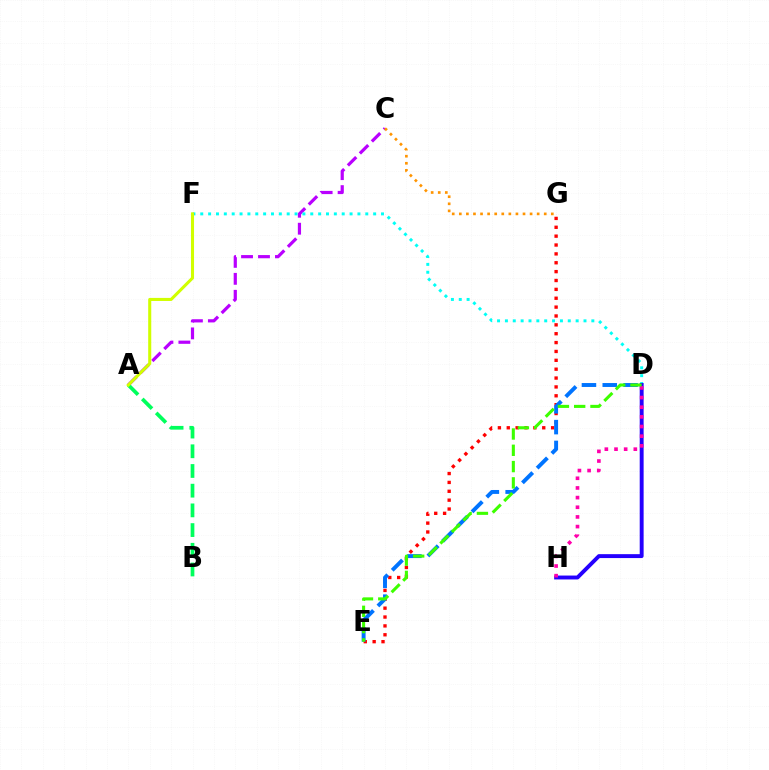{('A', 'C'): [{'color': '#b900ff', 'line_style': 'dashed', 'thickness': 2.3}], ('E', 'G'): [{'color': '#ff0000', 'line_style': 'dotted', 'thickness': 2.41}], ('D', 'E'): [{'color': '#0074ff', 'line_style': 'dashed', 'thickness': 2.83}, {'color': '#3dff00', 'line_style': 'dashed', 'thickness': 2.21}], ('D', 'F'): [{'color': '#00fff6', 'line_style': 'dotted', 'thickness': 2.14}], ('A', 'B'): [{'color': '#00ff5c', 'line_style': 'dashed', 'thickness': 2.68}], ('A', 'F'): [{'color': '#d1ff00', 'line_style': 'solid', 'thickness': 2.21}], ('D', 'H'): [{'color': '#2500ff', 'line_style': 'solid', 'thickness': 2.81}, {'color': '#ff00ac', 'line_style': 'dotted', 'thickness': 2.62}], ('C', 'G'): [{'color': '#ff9400', 'line_style': 'dotted', 'thickness': 1.92}]}